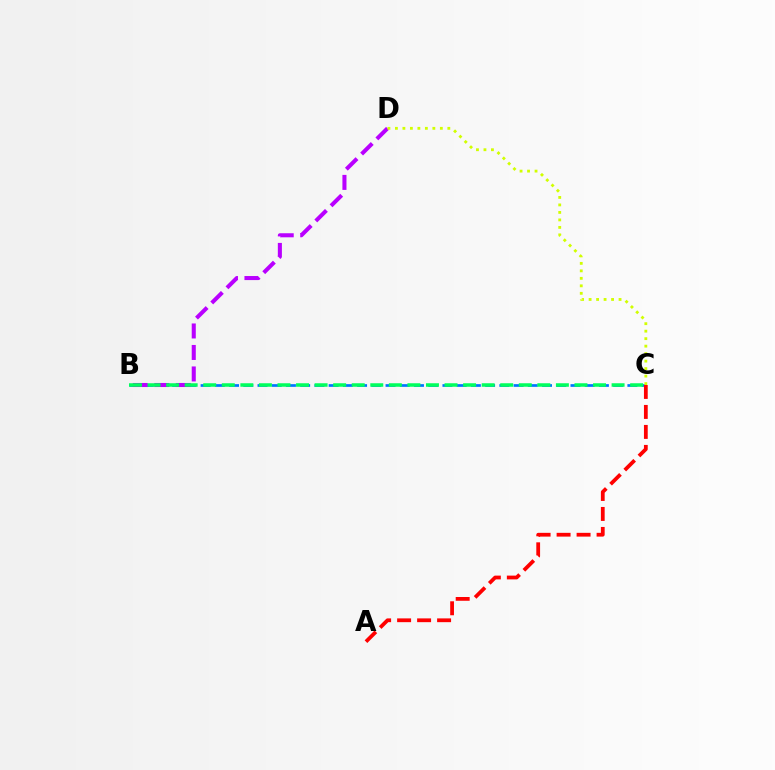{('B', 'C'): [{'color': '#0074ff', 'line_style': 'dashed', 'thickness': 1.93}, {'color': '#00ff5c', 'line_style': 'dashed', 'thickness': 2.52}], ('B', 'D'): [{'color': '#b900ff', 'line_style': 'dashed', 'thickness': 2.92}], ('A', 'C'): [{'color': '#ff0000', 'line_style': 'dashed', 'thickness': 2.72}], ('C', 'D'): [{'color': '#d1ff00', 'line_style': 'dotted', 'thickness': 2.03}]}